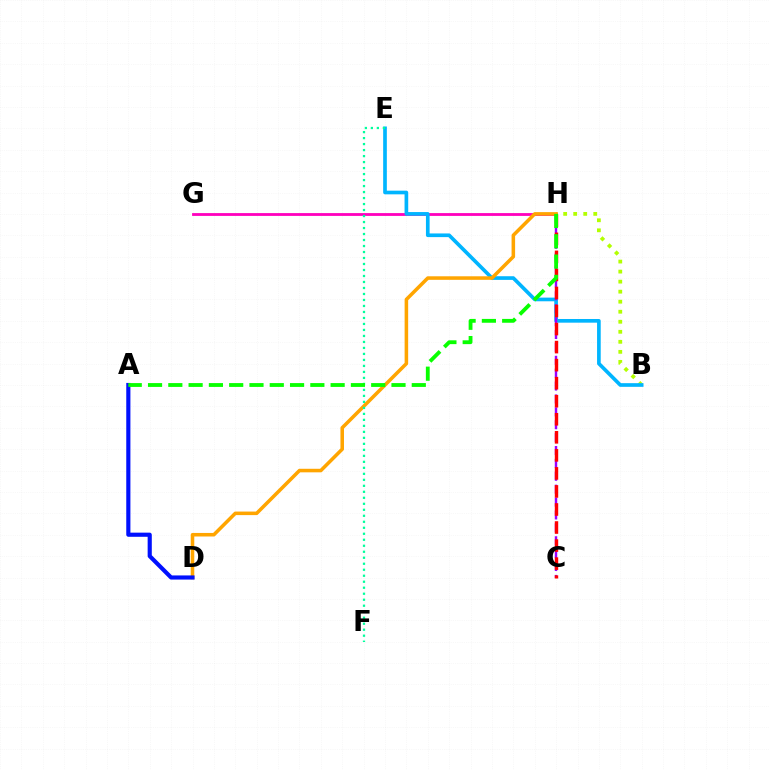{('G', 'H'): [{'color': '#ff00bd', 'line_style': 'solid', 'thickness': 2.02}], ('B', 'H'): [{'color': '#b3ff00', 'line_style': 'dotted', 'thickness': 2.73}], ('B', 'E'): [{'color': '#00b5ff', 'line_style': 'solid', 'thickness': 2.64}], ('C', 'H'): [{'color': '#9b00ff', 'line_style': 'dashed', 'thickness': 1.75}, {'color': '#ff0000', 'line_style': 'dashed', 'thickness': 2.45}], ('D', 'H'): [{'color': '#ffa500', 'line_style': 'solid', 'thickness': 2.55}], ('E', 'F'): [{'color': '#00ff9d', 'line_style': 'dotted', 'thickness': 1.63}], ('A', 'D'): [{'color': '#0010ff', 'line_style': 'solid', 'thickness': 2.98}], ('A', 'H'): [{'color': '#08ff00', 'line_style': 'dashed', 'thickness': 2.76}]}